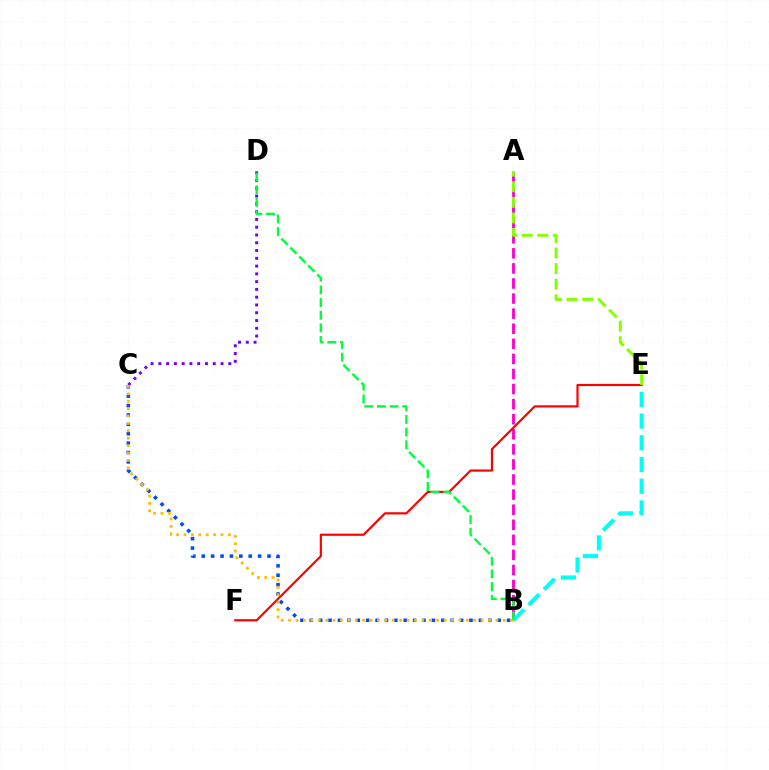{('B', 'C'): [{'color': '#004bff', 'line_style': 'dotted', 'thickness': 2.55}, {'color': '#ffbd00', 'line_style': 'dotted', 'thickness': 2.01}], ('A', 'B'): [{'color': '#ff00cf', 'line_style': 'dashed', 'thickness': 2.05}], ('B', 'E'): [{'color': '#00fff6', 'line_style': 'dashed', 'thickness': 2.95}], ('E', 'F'): [{'color': '#ff0000', 'line_style': 'solid', 'thickness': 1.57}], ('C', 'D'): [{'color': '#7200ff', 'line_style': 'dotted', 'thickness': 2.11}], ('A', 'E'): [{'color': '#84ff00', 'line_style': 'dashed', 'thickness': 2.12}], ('B', 'D'): [{'color': '#00ff39', 'line_style': 'dashed', 'thickness': 1.72}]}